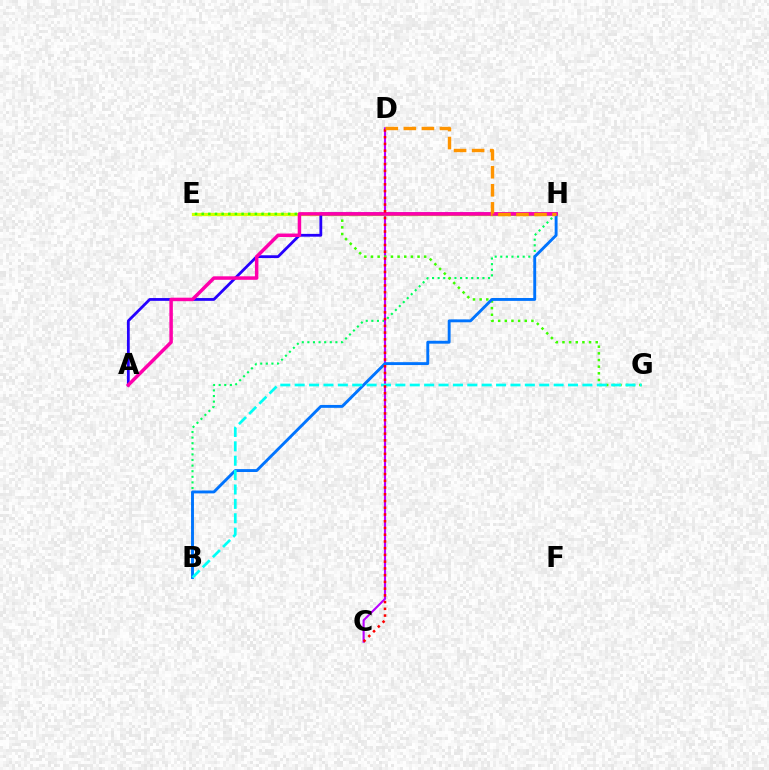{('B', 'H'): [{'color': '#00ff5c', 'line_style': 'dotted', 'thickness': 1.52}, {'color': '#0074ff', 'line_style': 'solid', 'thickness': 2.08}], ('C', 'D'): [{'color': '#b900ff', 'line_style': 'solid', 'thickness': 1.53}, {'color': '#ff0000', 'line_style': 'dotted', 'thickness': 1.83}], ('E', 'H'): [{'color': '#d1ff00', 'line_style': 'solid', 'thickness': 2.36}], ('E', 'G'): [{'color': '#3dff00', 'line_style': 'dotted', 'thickness': 1.81}], ('A', 'H'): [{'color': '#2500ff', 'line_style': 'solid', 'thickness': 2.01}, {'color': '#ff00ac', 'line_style': 'solid', 'thickness': 2.51}], ('B', 'G'): [{'color': '#00fff6', 'line_style': 'dashed', 'thickness': 1.95}], ('D', 'H'): [{'color': '#ff9400', 'line_style': 'dashed', 'thickness': 2.45}]}